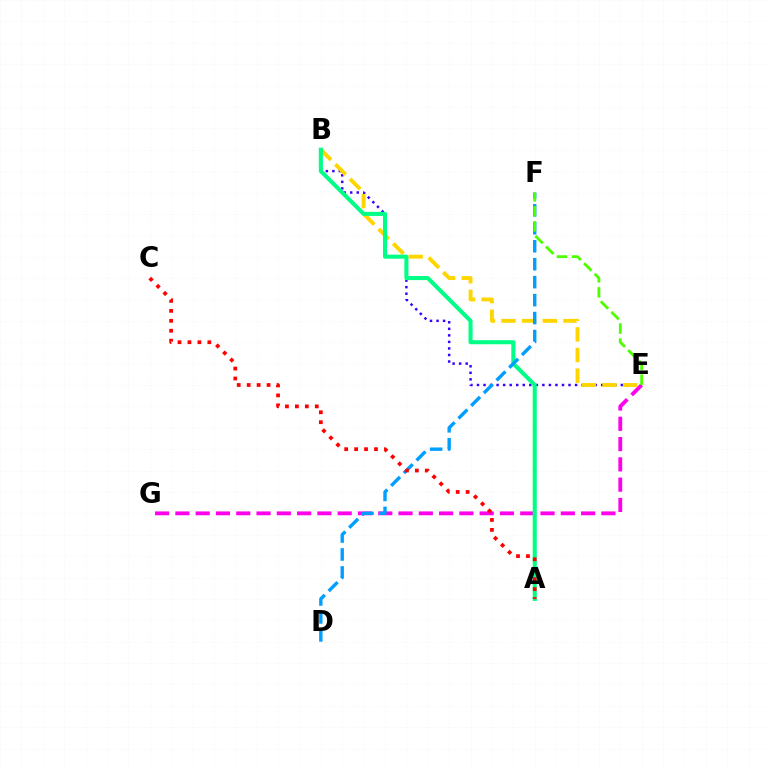{('B', 'E'): [{'color': '#3700ff', 'line_style': 'dotted', 'thickness': 1.78}, {'color': '#ffd500', 'line_style': 'dashed', 'thickness': 2.8}], ('E', 'G'): [{'color': '#ff00ed', 'line_style': 'dashed', 'thickness': 2.76}], ('A', 'B'): [{'color': '#00ff86', 'line_style': 'solid', 'thickness': 2.93}], ('D', 'F'): [{'color': '#009eff', 'line_style': 'dashed', 'thickness': 2.44}], ('A', 'C'): [{'color': '#ff0000', 'line_style': 'dotted', 'thickness': 2.7}], ('E', 'F'): [{'color': '#4fff00', 'line_style': 'dashed', 'thickness': 2.04}]}